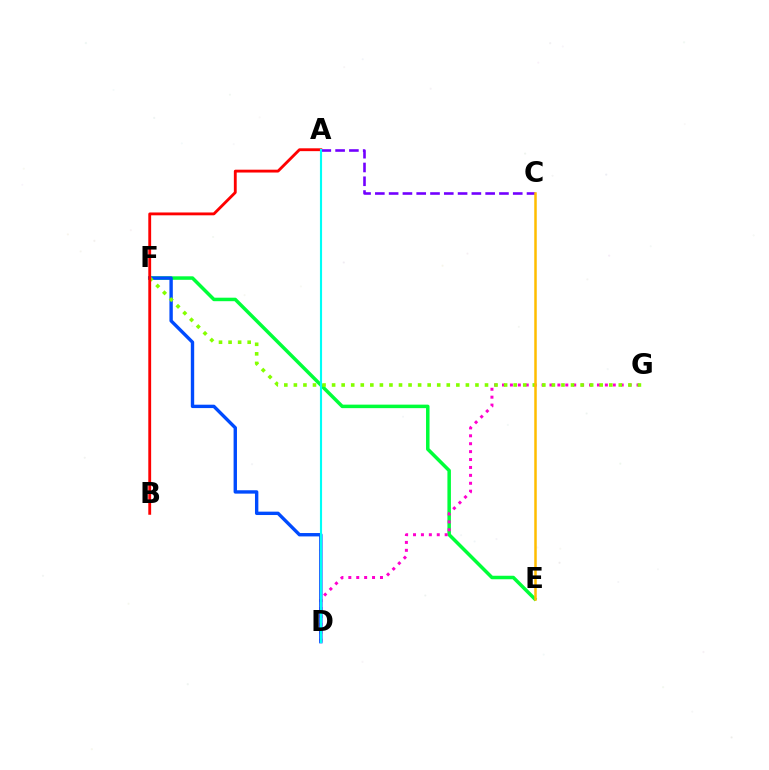{('E', 'F'): [{'color': '#00ff39', 'line_style': 'solid', 'thickness': 2.52}], ('D', 'G'): [{'color': '#ff00cf', 'line_style': 'dotted', 'thickness': 2.15}], ('D', 'F'): [{'color': '#004bff', 'line_style': 'solid', 'thickness': 2.43}], ('F', 'G'): [{'color': '#84ff00', 'line_style': 'dotted', 'thickness': 2.6}], ('A', 'B'): [{'color': '#ff0000', 'line_style': 'solid', 'thickness': 2.04}], ('A', 'C'): [{'color': '#7200ff', 'line_style': 'dashed', 'thickness': 1.87}], ('A', 'D'): [{'color': '#00fff6', 'line_style': 'solid', 'thickness': 1.53}], ('C', 'E'): [{'color': '#ffbd00', 'line_style': 'solid', 'thickness': 1.81}]}